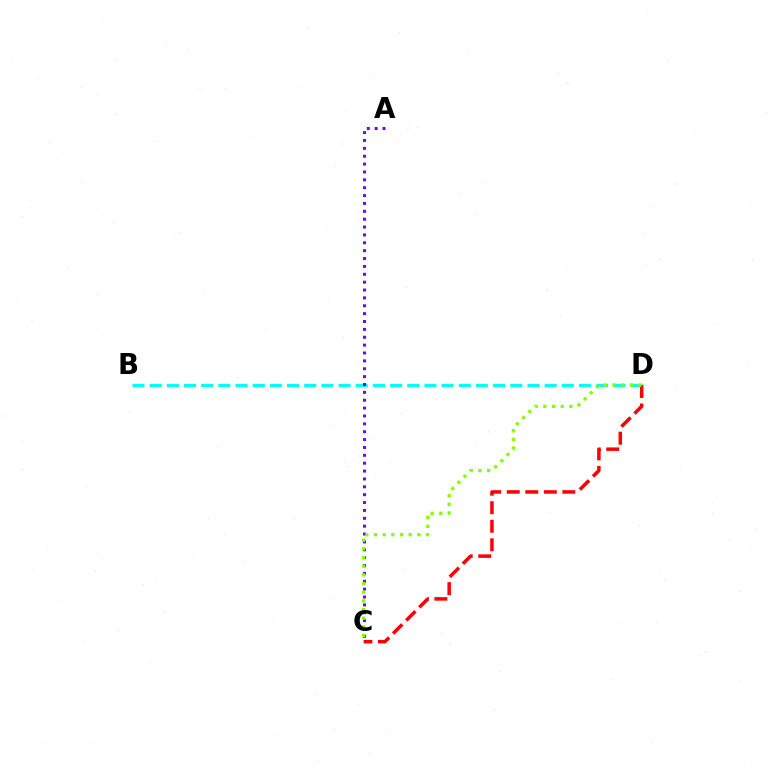{('B', 'D'): [{'color': '#00fff6', 'line_style': 'dashed', 'thickness': 2.33}], ('C', 'D'): [{'color': '#ff0000', 'line_style': 'dashed', 'thickness': 2.52}, {'color': '#84ff00', 'line_style': 'dotted', 'thickness': 2.36}], ('A', 'C'): [{'color': '#7200ff', 'line_style': 'dotted', 'thickness': 2.14}]}